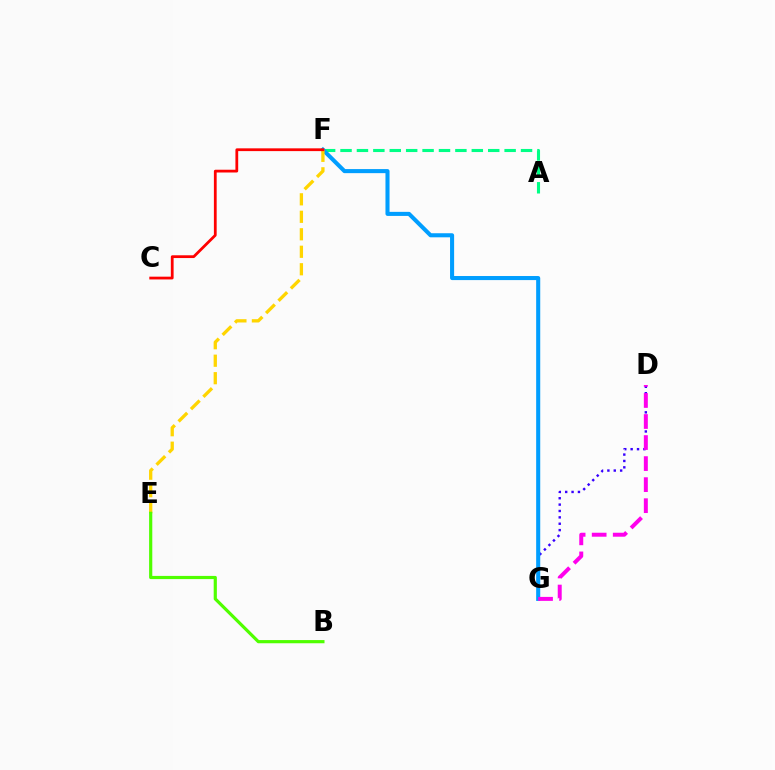{('A', 'F'): [{'color': '#00ff86', 'line_style': 'dashed', 'thickness': 2.23}], ('D', 'G'): [{'color': '#3700ff', 'line_style': 'dotted', 'thickness': 1.73}, {'color': '#ff00ed', 'line_style': 'dashed', 'thickness': 2.86}], ('F', 'G'): [{'color': '#009eff', 'line_style': 'solid', 'thickness': 2.93}], ('E', 'F'): [{'color': '#ffd500', 'line_style': 'dashed', 'thickness': 2.38}], ('C', 'F'): [{'color': '#ff0000', 'line_style': 'solid', 'thickness': 1.99}], ('B', 'E'): [{'color': '#4fff00', 'line_style': 'solid', 'thickness': 2.29}]}